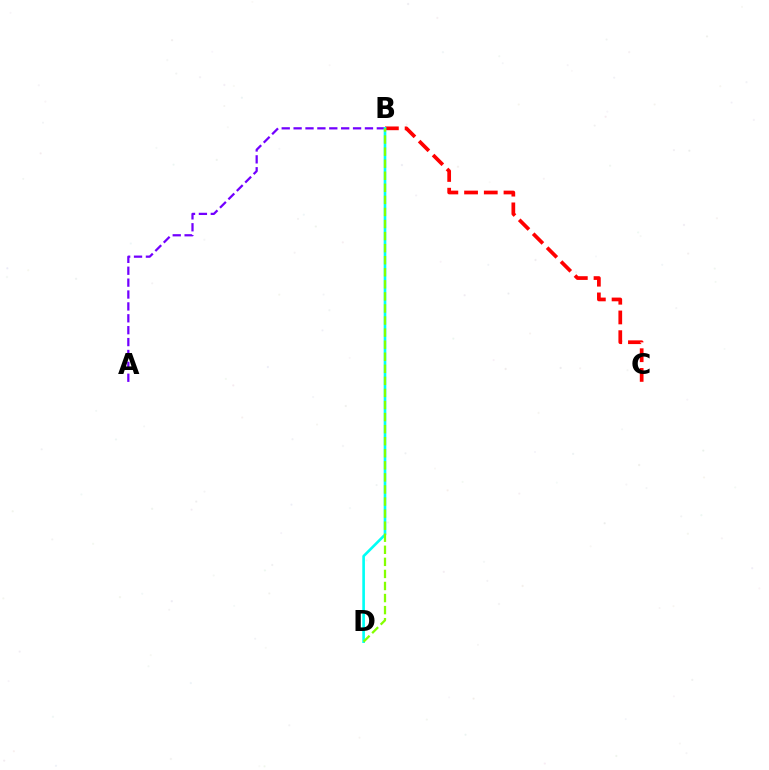{('A', 'B'): [{'color': '#7200ff', 'line_style': 'dashed', 'thickness': 1.62}], ('B', 'C'): [{'color': '#ff0000', 'line_style': 'dashed', 'thickness': 2.68}], ('B', 'D'): [{'color': '#00fff6', 'line_style': 'solid', 'thickness': 1.91}, {'color': '#84ff00', 'line_style': 'dashed', 'thickness': 1.64}]}